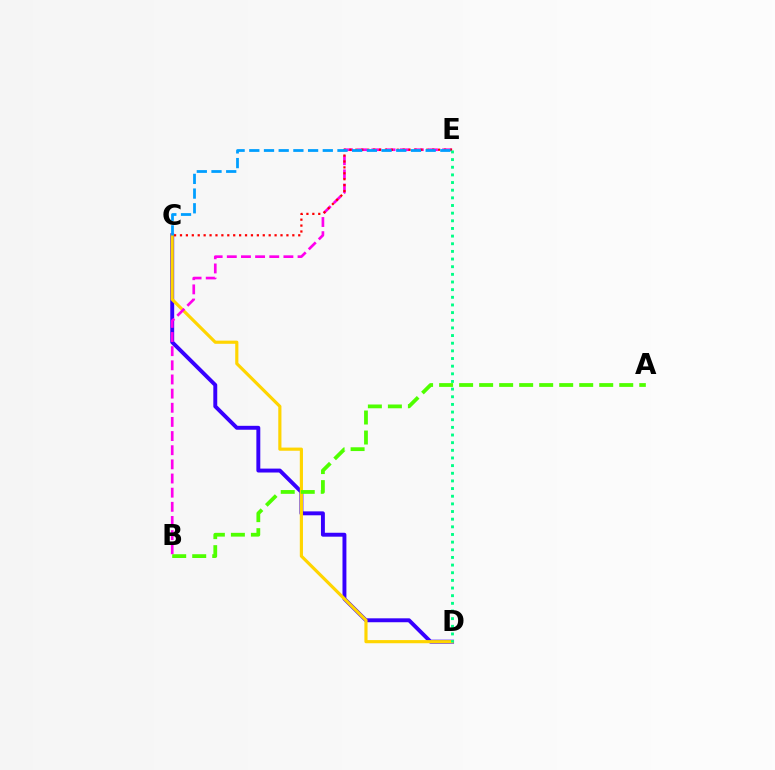{('C', 'D'): [{'color': '#3700ff', 'line_style': 'solid', 'thickness': 2.82}, {'color': '#ffd500', 'line_style': 'solid', 'thickness': 2.27}], ('B', 'E'): [{'color': '#ff00ed', 'line_style': 'dashed', 'thickness': 1.92}], ('A', 'B'): [{'color': '#4fff00', 'line_style': 'dashed', 'thickness': 2.72}], ('C', 'E'): [{'color': '#ff0000', 'line_style': 'dotted', 'thickness': 1.61}, {'color': '#009eff', 'line_style': 'dashed', 'thickness': 2.0}], ('D', 'E'): [{'color': '#00ff86', 'line_style': 'dotted', 'thickness': 2.08}]}